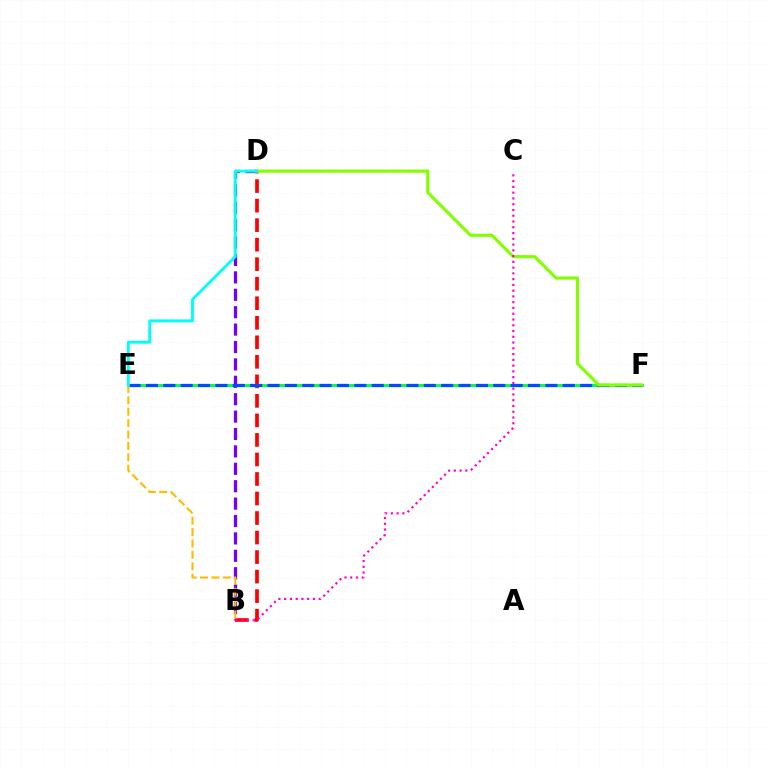{('E', 'F'): [{'color': '#00ff39', 'line_style': 'solid', 'thickness': 2.06}, {'color': '#004bff', 'line_style': 'dashed', 'thickness': 2.36}], ('B', 'D'): [{'color': '#ff0000', 'line_style': 'dashed', 'thickness': 2.65}, {'color': '#7200ff', 'line_style': 'dashed', 'thickness': 2.36}], ('D', 'F'): [{'color': '#84ff00', 'line_style': 'solid', 'thickness': 2.27}], ('B', 'E'): [{'color': '#ffbd00', 'line_style': 'dashed', 'thickness': 1.55}], ('D', 'E'): [{'color': '#00fff6', 'line_style': 'solid', 'thickness': 2.07}], ('B', 'C'): [{'color': '#ff00cf', 'line_style': 'dotted', 'thickness': 1.57}]}